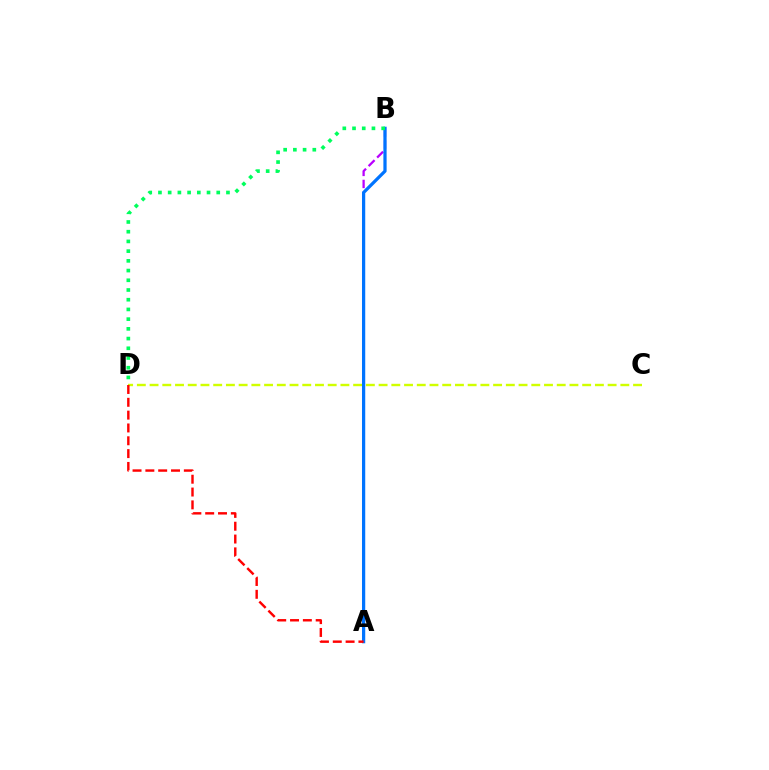{('C', 'D'): [{'color': '#d1ff00', 'line_style': 'dashed', 'thickness': 1.73}], ('A', 'B'): [{'color': '#b900ff', 'line_style': 'dashed', 'thickness': 1.64}, {'color': '#0074ff', 'line_style': 'solid', 'thickness': 2.33}], ('A', 'D'): [{'color': '#ff0000', 'line_style': 'dashed', 'thickness': 1.74}], ('B', 'D'): [{'color': '#00ff5c', 'line_style': 'dotted', 'thickness': 2.64}]}